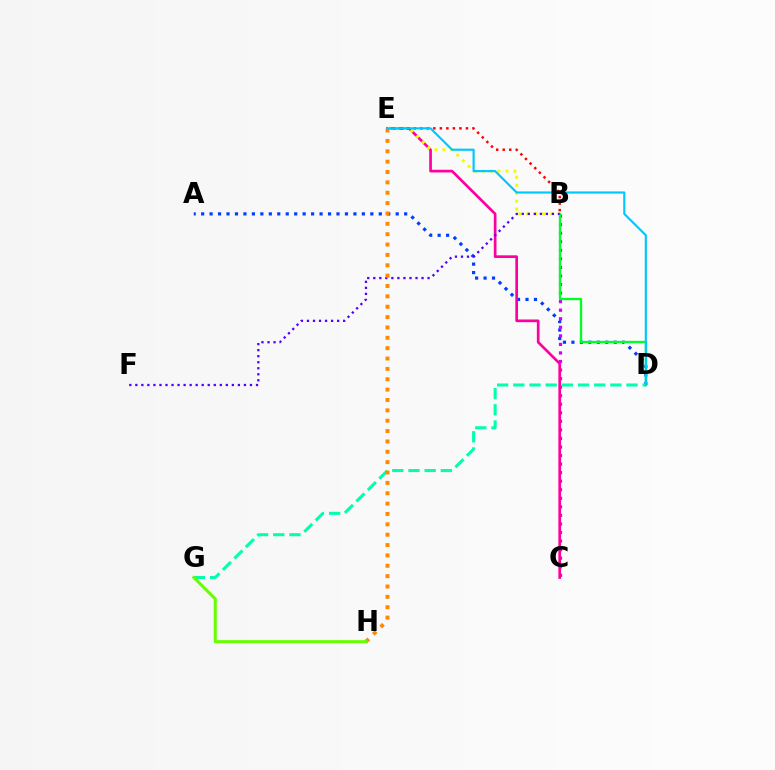{('A', 'D'): [{'color': '#003fff', 'line_style': 'dotted', 'thickness': 2.3}], ('B', 'C'): [{'color': '#d600ff', 'line_style': 'dotted', 'thickness': 2.32}], ('C', 'E'): [{'color': '#ff00a0', 'line_style': 'solid', 'thickness': 1.94}], ('B', 'D'): [{'color': '#00ff27', 'line_style': 'solid', 'thickness': 1.68}], ('B', 'E'): [{'color': '#ff0000', 'line_style': 'dotted', 'thickness': 1.77}, {'color': '#eeff00', 'line_style': 'dotted', 'thickness': 2.17}], ('B', 'F'): [{'color': '#4f00ff', 'line_style': 'dotted', 'thickness': 1.64}], ('D', 'G'): [{'color': '#00ffaf', 'line_style': 'dashed', 'thickness': 2.2}], ('E', 'H'): [{'color': '#ff8800', 'line_style': 'dotted', 'thickness': 2.82}], ('G', 'H'): [{'color': '#66ff00', 'line_style': 'solid', 'thickness': 2.18}], ('D', 'E'): [{'color': '#00c7ff', 'line_style': 'solid', 'thickness': 1.55}]}